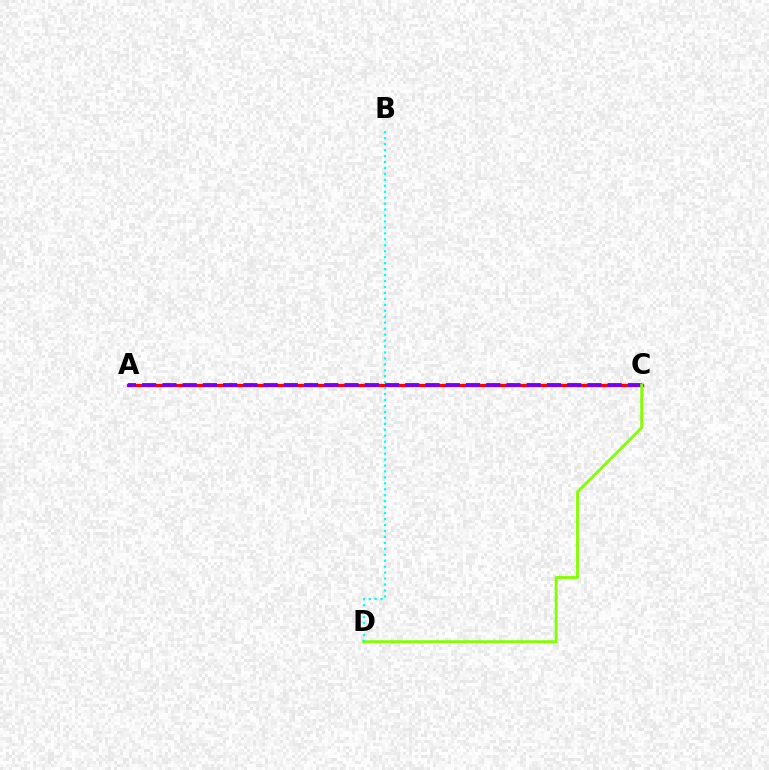{('A', 'C'): [{'color': '#ff0000', 'line_style': 'solid', 'thickness': 2.36}, {'color': '#7200ff', 'line_style': 'dashed', 'thickness': 2.75}], ('C', 'D'): [{'color': '#84ff00', 'line_style': 'solid', 'thickness': 2.05}], ('B', 'D'): [{'color': '#00fff6', 'line_style': 'dotted', 'thickness': 1.62}]}